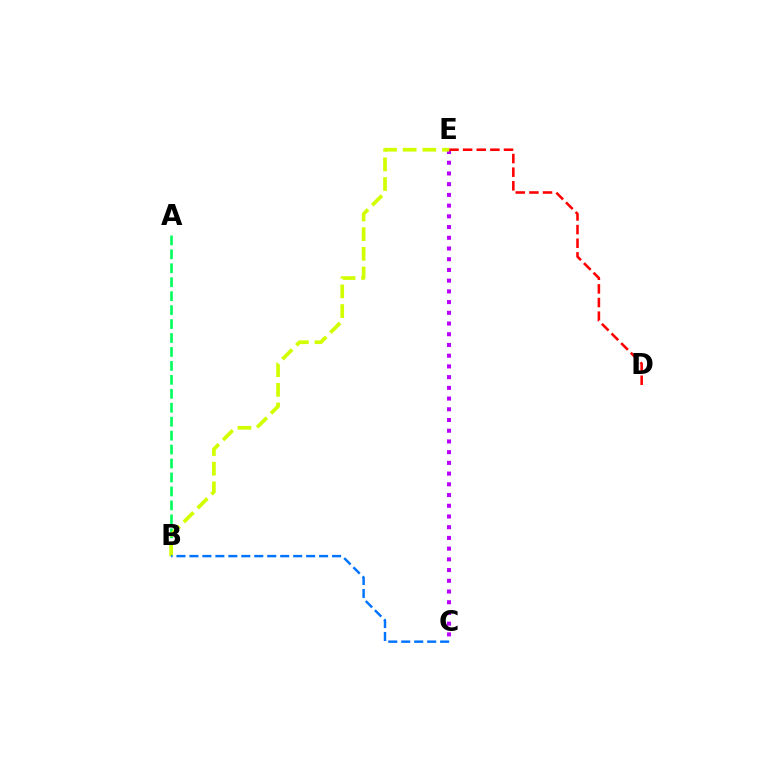{('A', 'B'): [{'color': '#00ff5c', 'line_style': 'dashed', 'thickness': 1.89}], ('C', 'E'): [{'color': '#b900ff', 'line_style': 'dotted', 'thickness': 2.91}], ('D', 'E'): [{'color': '#ff0000', 'line_style': 'dashed', 'thickness': 1.85}], ('B', 'E'): [{'color': '#d1ff00', 'line_style': 'dashed', 'thickness': 2.67}], ('B', 'C'): [{'color': '#0074ff', 'line_style': 'dashed', 'thickness': 1.76}]}